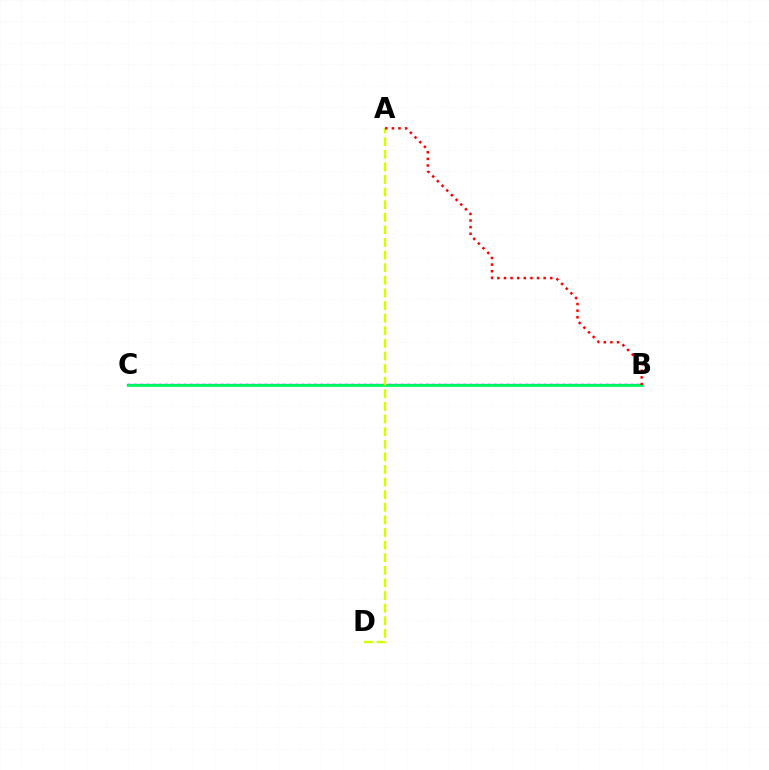{('B', 'C'): [{'color': '#0074ff', 'line_style': 'solid', 'thickness': 1.61}, {'color': '#b900ff', 'line_style': 'dotted', 'thickness': 1.69}, {'color': '#00ff5c', 'line_style': 'solid', 'thickness': 1.99}], ('A', 'D'): [{'color': '#d1ff00', 'line_style': 'dashed', 'thickness': 1.71}], ('A', 'B'): [{'color': '#ff0000', 'line_style': 'dotted', 'thickness': 1.8}]}